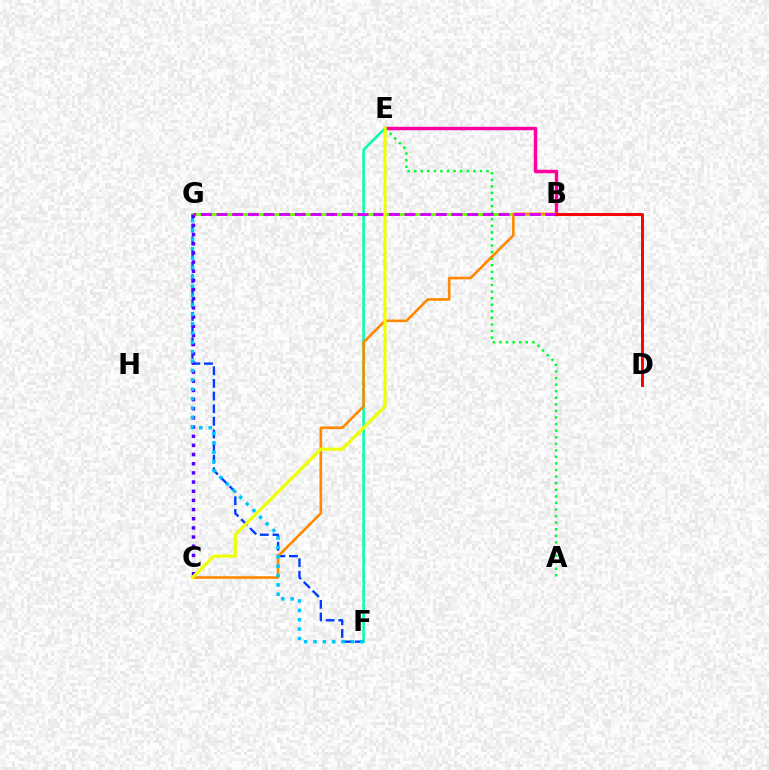{('E', 'F'): [{'color': '#00ffaf', 'line_style': 'solid', 'thickness': 1.83}], ('F', 'G'): [{'color': '#003fff', 'line_style': 'dashed', 'thickness': 1.71}, {'color': '#00c7ff', 'line_style': 'dotted', 'thickness': 2.55}], ('B', 'E'): [{'color': '#ff00a0', 'line_style': 'solid', 'thickness': 2.48}], ('A', 'E'): [{'color': '#00ff27', 'line_style': 'dotted', 'thickness': 1.79}], ('B', 'G'): [{'color': '#66ff00', 'line_style': 'solid', 'thickness': 1.96}, {'color': '#d600ff', 'line_style': 'dashed', 'thickness': 2.13}], ('B', 'C'): [{'color': '#ff8800', 'line_style': 'solid', 'thickness': 1.88}], ('C', 'G'): [{'color': '#4f00ff', 'line_style': 'dotted', 'thickness': 2.49}], ('C', 'E'): [{'color': '#eeff00', 'line_style': 'solid', 'thickness': 2.27}], ('B', 'D'): [{'color': '#ff0000', 'line_style': 'solid', 'thickness': 2.11}]}